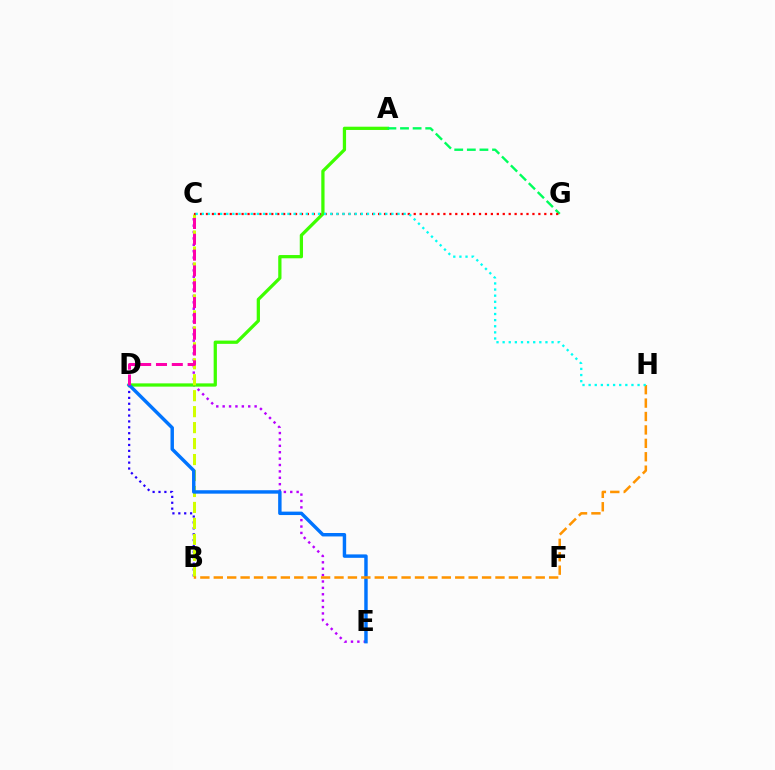{('C', 'E'): [{'color': '#b900ff', 'line_style': 'dotted', 'thickness': 1.74}], ('B', 'D'): [{'color': '#2500ff', 'line_style': 'dotted', 'thickness': 1.6}], ('A', 'D'): [{'color': '#3dff00', 'line_style': 'solid', 'thickness': 2.34}], ('A', 'G'): [{'color': '#00ff5c', 'line_style': 'dashed', 'thickness': 1.71}], ('B', 'C'): [{'color': '#d1ff00', 'line_style': 'dashed', 'thickness': 2.17}], ('D', 'E'): [{'color': '#0074ff', 'line_style': 'solid', 'thickness': 2.47}], ('C', 'G'): [{'color': '#ff0000', 'line_style': 'dotted', 'thickness': 1.61}], ('B', 'H'): [{'color': '#ff9400', 'line_style': 'dashed', 'thickness': 1.82}], ('C', 'D'): [{'color': '#ff00ac', 'line_style': 'dashed', 'thickness': 2.15}], ('C', 'H'): [{'color': '#00fff6', 'line_style': 'dotted', 'thickness': 1.66}]}